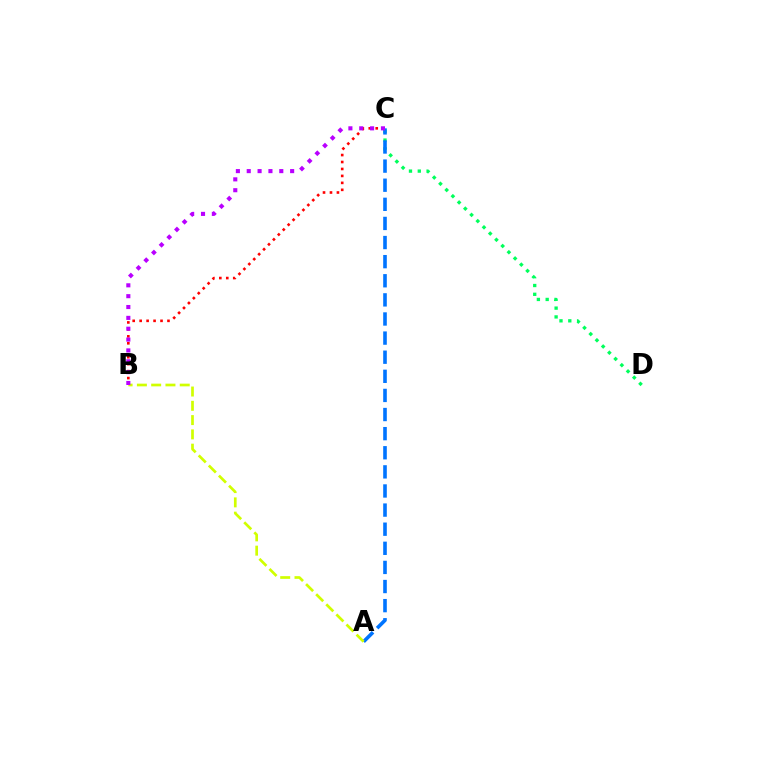{('C', 'D'): [{'color': '#00ff5c', 'line_style': 'dotted', 'thickness': 2.39}], ('B', 'C'): [{'color': '#ff0000', 'line_style': 'dotted', 'thickness': 1.89}, {'color': '#b900ff', 'line_style': 'dotted', 'thickness': 2.95}], ('A', 'C'): [{'color': '#0074ff', 'line_style': 'dashed', 'thickness': 2.6}], ('A', 'B'): [{'color': '#d1ff00', 'line_style': 'dashed', 'thickness': 1.94}]}